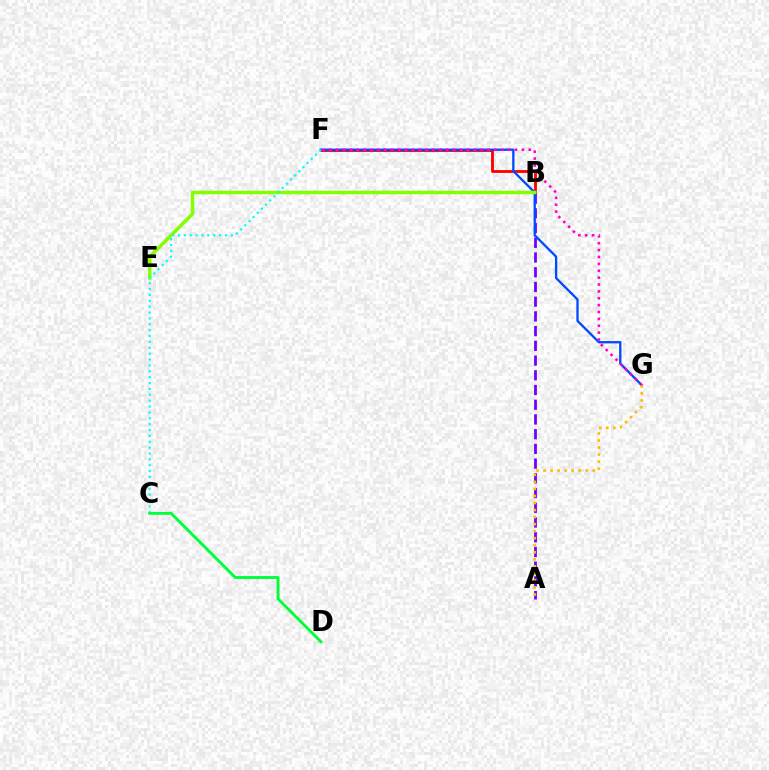{('B', 'F'): [{'color': '#ff0000', 'line_style': 'solid', 'thickness': 2.05}], ('A', 'B'): [{'color': '#7200ff', 'line_style': 'dashed', 'thickness': 2.0}], ('F', 'G'): [{'color': '#004bff', 'line_style': 'solid', 'thickness': 1.66}, {'color': '#ff00cf', 'line_style': 'dotted', 'thickness': 1.87}], ('A', 'G'): [{'color': '#ffbd00', 'line_style': 'dotted', 'thickness': 1.91}], ('B', 'E'): [{'color': '#84ff00', 'line_style': 'solid', 'thickness': 2.51}], ('C', 'F'): [{'color': '#00fff6', 'line_style': 'dotted', 'thickness': 1.6}], ('C', 'D'): [{'color': '#00ff39', 'line_style': 'solid', 'thickness': 2.08}]}